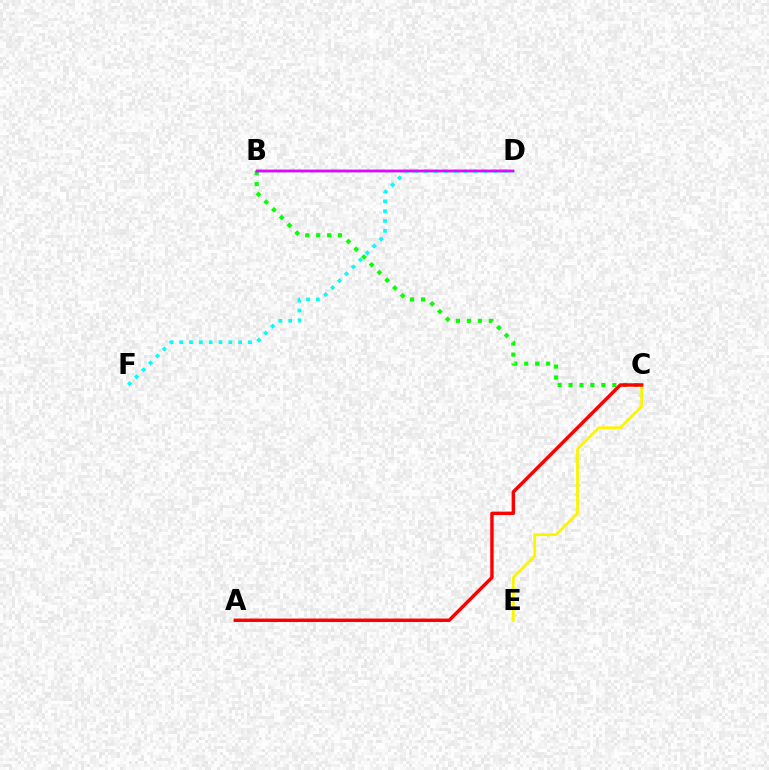{('B', 'C'): [{'color': '#08ff00', 'line_style': 'dotted', 'thickness': 2.98}], ('B', 'D'): [{'color': '#0010ff', 'line_style': 'solid', 'thickness': 1.76}, {'color': '#ee00ff', 'line_style': 'solid', 'thickness': 1.67}], ('C', 'E'): [{'color': '#fcf500', 'line_style': 'solid', 'thickness': 2.01}], ('D', 'F'): [{'color': '#00fff6', 'line_style': 'dotted', 'thickness': 2.67}], ('A', 'C'): [{'color': '#ff0000', 'line_style': 'solid', 'thickness': 2.47}]}